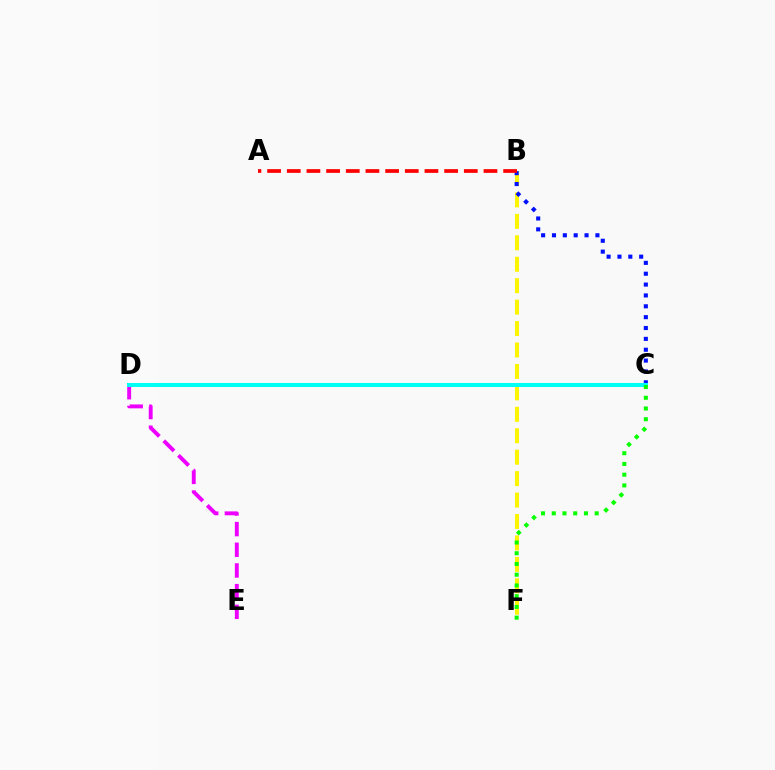{('B', 'F'): [{'color': '#fcf500', 'line_style': 'dashed', 'thickness': 2.91}], ('D', 'E'): [{'color': '#ee00ff', 'line_style': 'dashed', 'thickness': 2.81}], ('B', 'C'): [{'color': '#0010ff', 'line_style': 'dotted', 'thickness': 2.95}], ('C', 'D'): [{'color': '#00fff6', 'line_style': 'solid', 'thickness': 2.9}], ('C', 'F'): [{'color': '#08ff00', 'line_style': 'dotted', 'thickness': 2.92}], ('A', 'B'): [{'color': '#ff0000', 'line_style': 'dashed', 'thickness': 2.67}]}